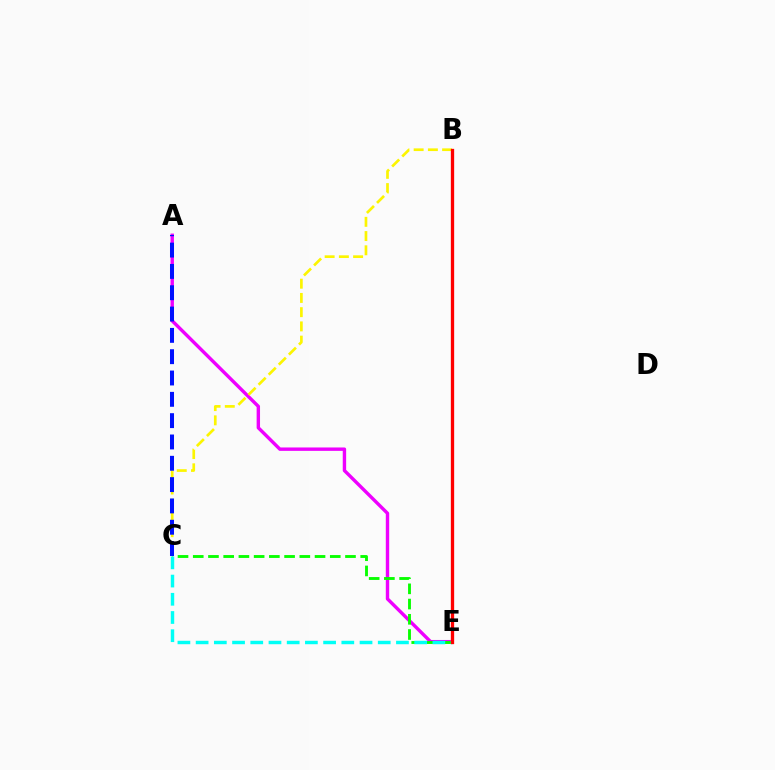{('A', 'E'): [{'color': '#ee00ff', 'line_style': 'solid', 'thickness': 2.45}], ('C', 'E'): [{'color': '#08ff00', 'line_style': 'dashed', 'thickness': 2.07}, {'color': '#00fff6', 'line_style': 'dashed', 'thickness': 2.47}], ('B', 'C'): [{'color': '#fcf500', 'line_style': 'dashed', 'thickness': 1.93}], ('B', 'E'): [{'color': '#ff0000', 'line_style': 'solid', 'thickness': 2.38}], ('A', 'C'): [{'color': '#0010ff', 'line_style': 'dashed', 'thickness': 2.9}]}